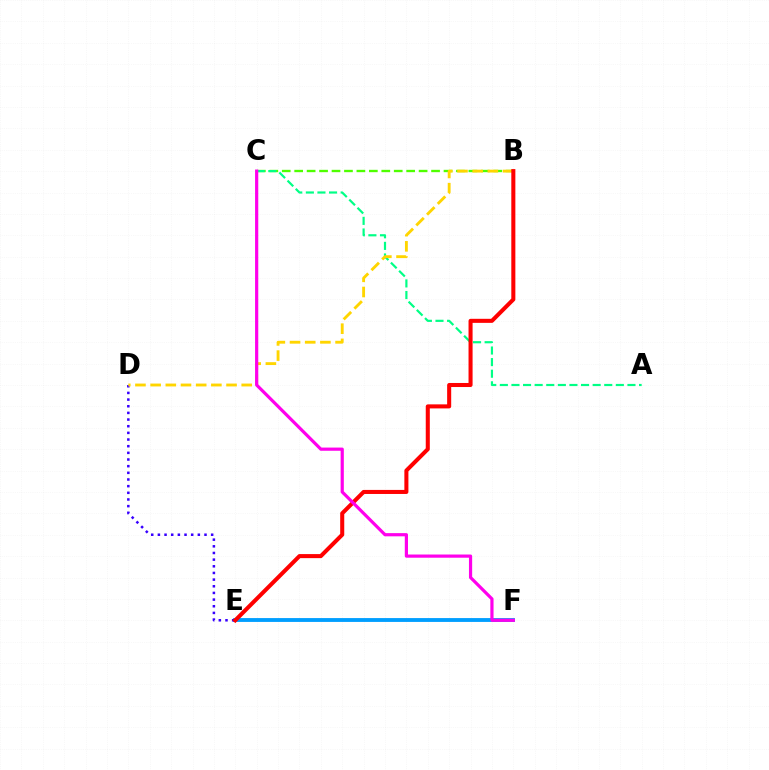{('E', 'F'): [{'color': '#009eff', 'line_style': 'solid', 'thickness': 2.77}], ('D', 'E'): [{'color': '#3700ff', 'line_style': 'dotted', 'thickness': 1.81}], ('B', 'C'): [{'color': '#4fff00', 'line_style': 'dashed', 'thickness': 1.69}], ('A', 'C'): [{'color': '#00ff86', 'line_style': 'dashed', 'thickness': 1.58}], ('B', 'D'): [{'color': '#ffd500', 'line_style': 'dashed', 'thickness': 2.06}], ('B', 'E'): [{'color': '#ff0000', 'line_style': 'solid', 'thickness': 2.92}], ('C', 'F'): [{'color': '#ff00ed', 'line_style': 'solid', 'thickness': 2.3}]}